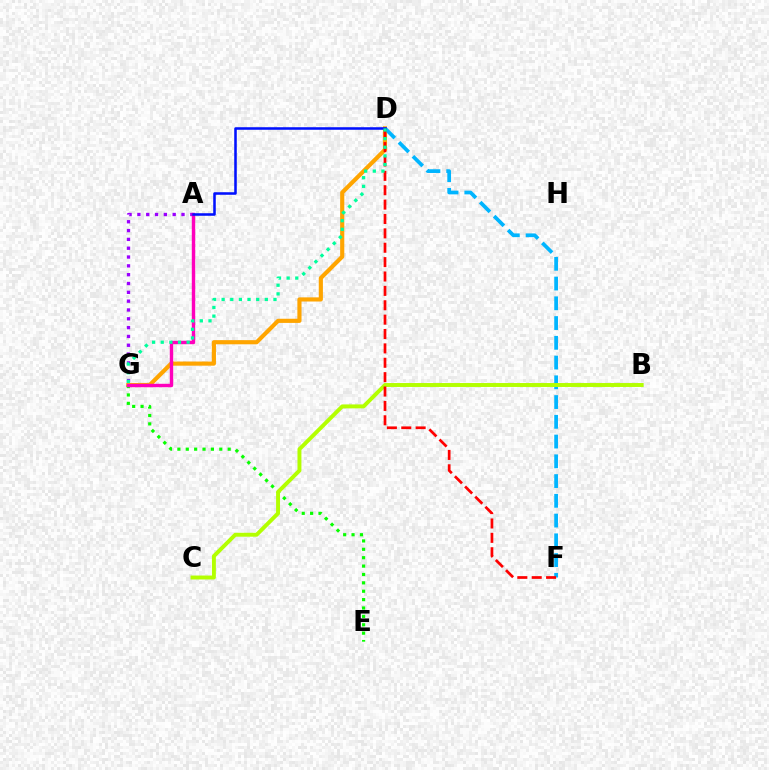{('A', 'G'): [{'color': '#9b00ff', 'line_style': 'dotted', 'thickness': 2.4}, {'color': '#ff00bd', 'line_style': 'solid', 'thickness': 2.46}], ('D', 'G'): [{'color': '#ffa500', 'line_style': 'solid', 'thickness': 2.98}, {'color': '#00ff9d', 'line_style': 'dotted', 'thickness': 2.35}], ('E', 'G'): [{'color': '#08ff00', 'line_style': 'dotted', 'thickness': 2.28}], ('D', 'F'): [{'color': '#00b5ff', 'line_style': 'dashed', 'thickness': 2.68}, {'color': '#ff0000', 'line_style': 'dashed', 'thickness': 1.95}], ('B', 'C'): [{'color': '#b3ff00', 'line_style': 'solid', 'thickness': 2.83}], ('A', 'D'): [{'color': '#0010ff', 'line_style': 'solid', 'thickness': 1.83}]}